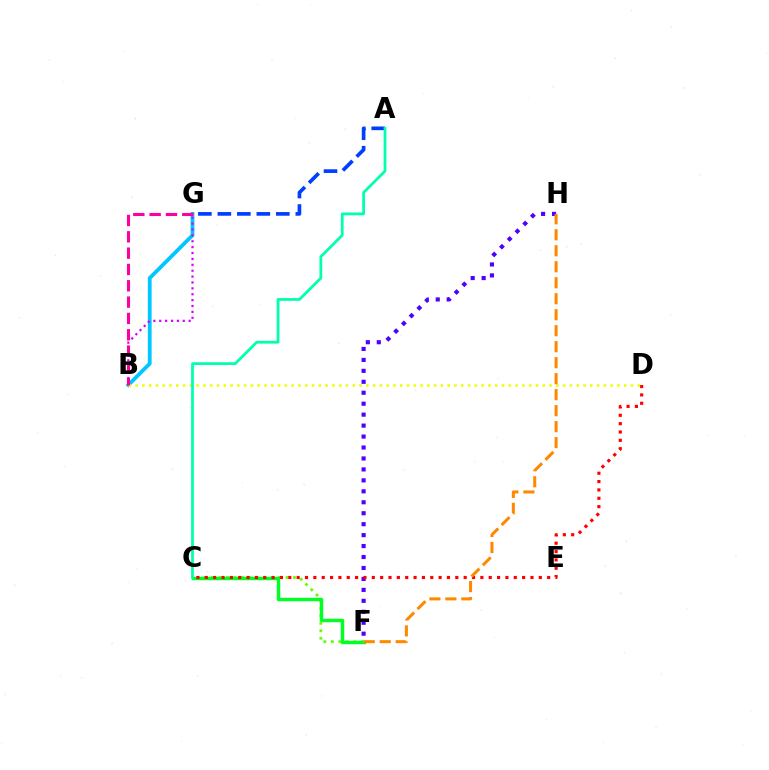{('B', 'G'): [{'color': '#00c7ff', 'line_style': 'solid', 'thickness': 2.74}, {'color': '#d600ff', 'line_style': 'dotted', 'thickness': 1.6}, {'color': '#ff00a0', 'line_style': 'dashed', 'thickness': 2.22}], ('C', 'F'): [{'color': '#66ff00', 'line_style': 'dotted', 'thickness': 2.03}, {'color': '#00ff27', 'line_style': 'solid', 'thickness': 2.48}], ('F', 'H'): [{'color': '#4f00ff', 'line_style': 'dotted', 'thickness': 2.98}, {'color': '#ff8800', 'line_style': 'dashed', 'thickness': 2.17}], ('C', 'D'): [{'color': '#ff0000', 'line_style': 'dotted', 'thickness': 2.27}], ('B', 'D'): [{'color': '#eeff00', 'line_style': 'dotted', 'thickness': 1.84}], ('A', 'G'): [{'color': '#003fff', 'line_style': 'dashed', 'thickness': 2.65}], ('A', 'C'): [{'color': '#00ffaf', 'line_style': 'solid', 'thickness': 1.99}]}